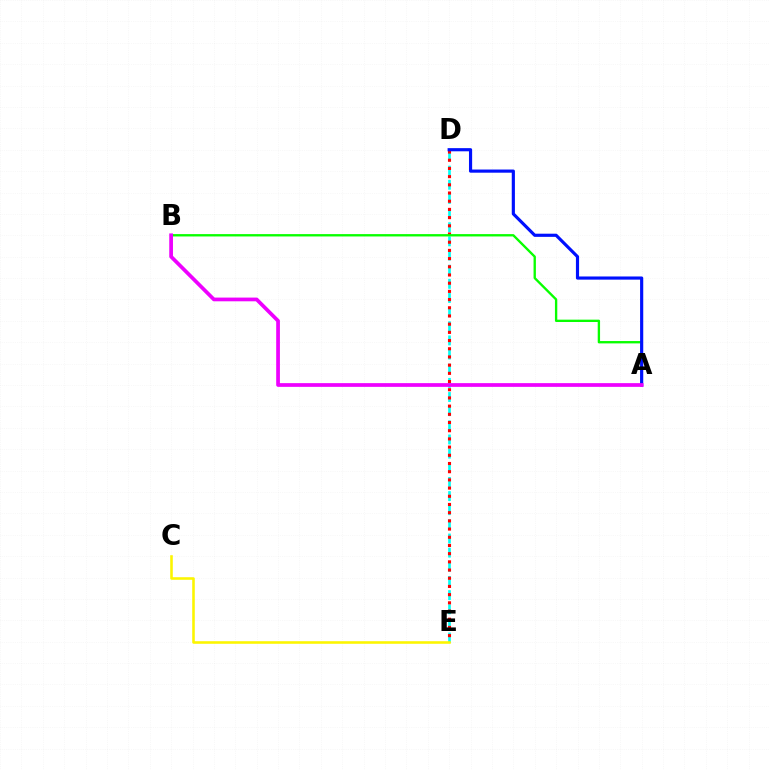{('D', 'E'): [{'color': '#00fff6', 'line_style': 'dashed', 'thickness': 1.92}, {'color': '#ff0000', 'line_style': 'dotted', 'thickness': 2.23}], ('A', 'B'): [{'color': '#08ff00', 'line_style': 'solid', 'thickness': 1.69}, {'color': '#ee00ff', 'line_style': 'solid', 'thickness': 2.68}], ('C', 'E'): [{'color': '#fcf500', 'line_style': 'solid', 'thickness': 1.86}], ('A', 'D'): [{'color': '#0010ff', 'line_style': 'solid', 'thickness': 2.28}]}